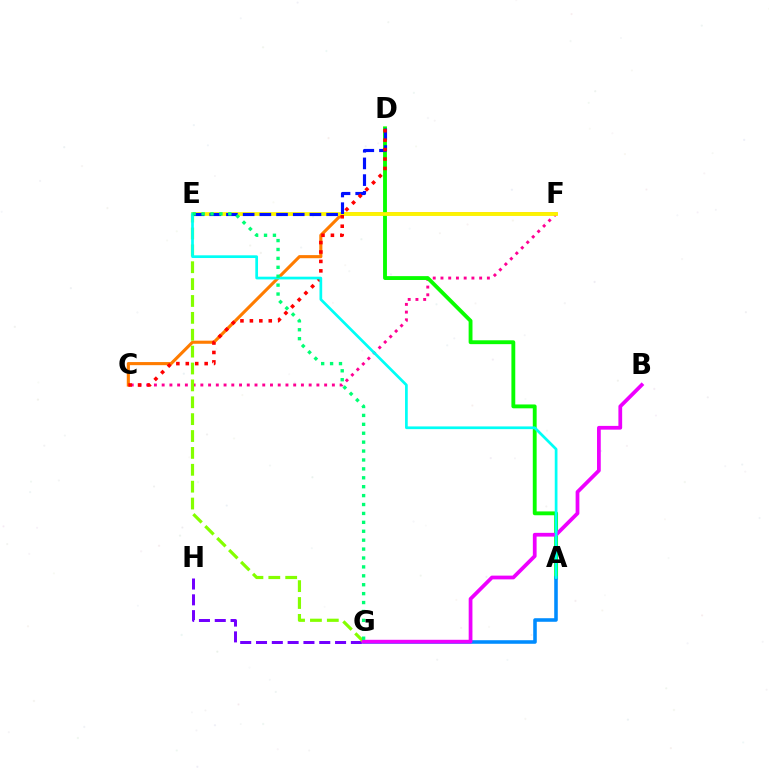{('C', 'F'): [{'color': '#ff7c00', 'line_style': 'solid', 'thickness': 2.24}, {'color': '#ff0094', 'line_style': 'dotted', 'thickness': 2.1}], ('G', 'H'): [{'color': '#7200ff', 'line_style': 'dashed', 'thickness': 2.15}], ('A', 'D'): [{'color': '#08ff00', 'line_style': 'solid', 'thickness': 2.78}], ('E', 'F'): [{'color': '#fcf500', 'line_style': 'solid', 'thickness': 2.68}], ('D', 'E'): [{'color': '#0010ff', 'line_style': 'dashed', 'thickness': 2.27}], ('C', 'D'): [{'color': '#ff0000', 'line_style': 'dotted', 'thickness': 2.56}], ('E', 'G'): [{'color': '#84ff00', 'line_style': 'dashed', 'thickness': 2.29}, {'color': '#00ff74', 'line_style': 'dotted', 'thickness': 2.42}], ('A', 'G'): [{'color': '#008cff', 'line_style': 'solid', 'thickness': 2.56}], ('B', 'G'): [{'color': '#ee00ff', 'line_style': 'solid', 'thickness': 2.7}], ('A', 'E'): [{'color': '#00fff6', 'line_style': 'solid', 'thickness': 1.96}]}